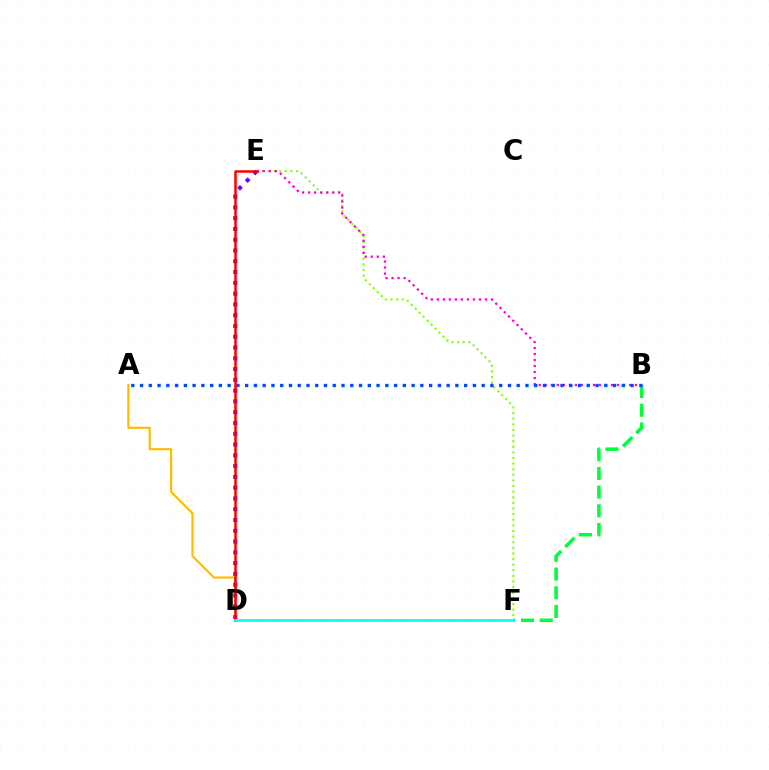{('A', 'D'): [{'color': '#ffbd00', 'line_style': 'solid', 'thickness': 1.56}], ('E', 'F'): [{'color': '#84ff00', 'line_style': 'dotted', 'thickness': 1.53}], ('B', 'E'): [{'color': '#ff00cf', 'line_style': 'dotted', 'thickness': 1.63}], ('B', 'F'): [{'color': '#00ff39', 'line_style': 'dashed', 'thickness': 2.54}], ('A', 'B'): [{'color': '#004bff', 'line_style': 'dotted', 'thickness': 2.38}], ('D', 'E'): [{'color': '#7200ff', 'line_style': 'dotted', 'thickness': 2.93}, {'color': '#ff0000', 'line_style': 'solid', 'thickness': 1.81}], ('D', 'F'): [{'color': '#00fff6', 'line_style': 'solid', 'thickness': 1.92}]}